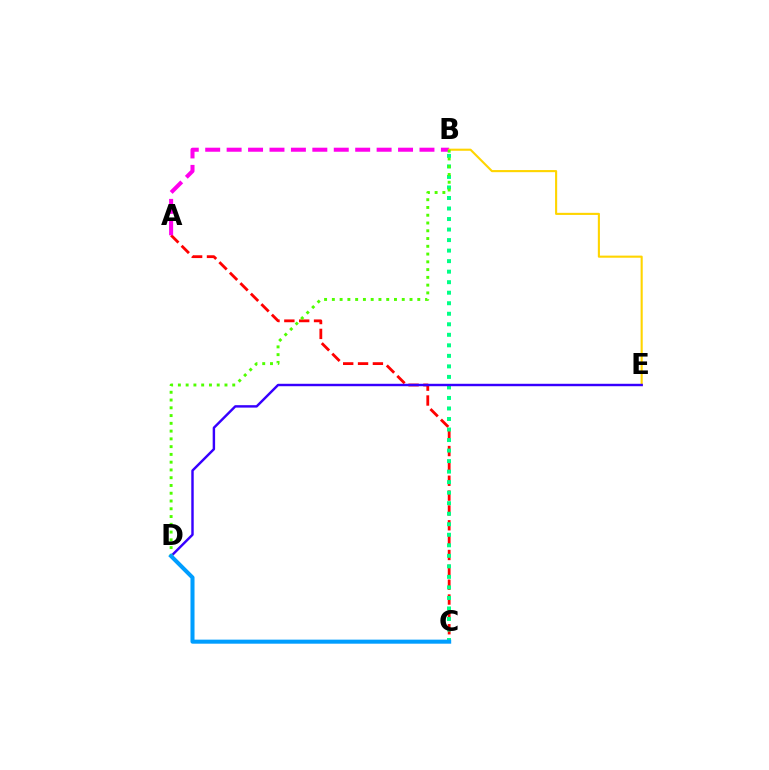{('A', 'C'): [{'color': '#ff0000', 'line_style': 'dashed', 'thickness': 2.02}], ('B', 'C'): [{'color': '#00ff86', 'line_style': 'dotted', 'thickness': 2.86}], ('A', 'B'): [{'color': '#ff00ed', 'line_style': 'dashed', 'thickness': 2.91}], ('B', 'E'): [{'color': '#ffd500', 'line_style': 'solid', 'thickness': 1.52}], ('D', 'E'): [{'color': '#3700ff', 'line_style': 'solid', 'thickness': 1.75}], ('B', 'D'): [{'color': '#4fff00', 'line_style': 'dotted', 'thickness': 2.11}], ('C', 'D'): [{'color': '#009eff', 'line_style': 'solid', 'thickness': 2.92}]}